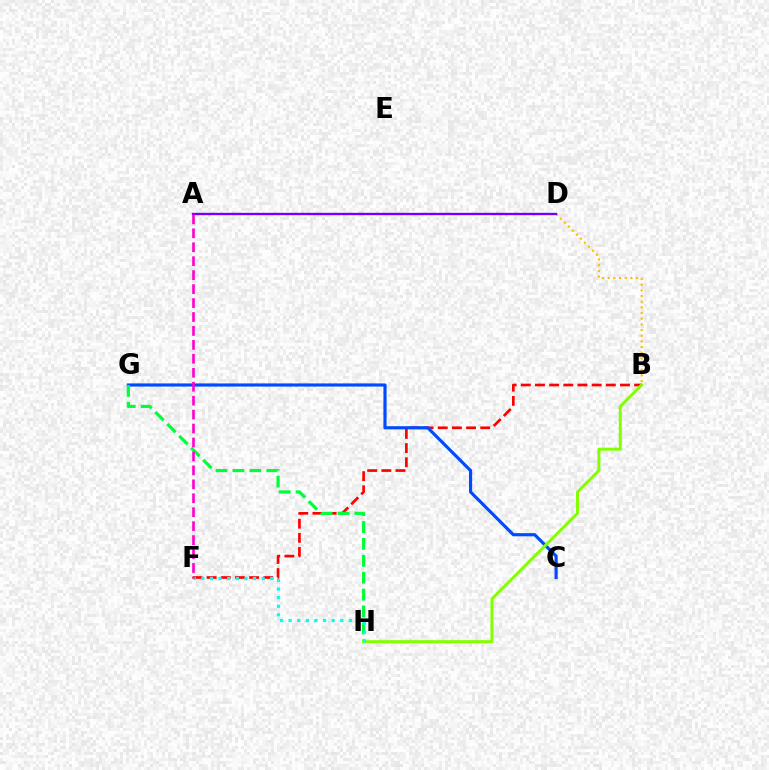{('B', 'F'): [{'color': '#ff0000', 'line_style': 'dashed', 'thickness': 1.92}], ('B', 'D'): [{'color': '#ffbd00', 'line_style': 'dotted', 'thickness': 1.54}], ('C', 'G'): [{'color': '#004bff', 'line_style': 'solid', 'thickness': 2.27}], ('G', 'H'): [{'color': '#00ff39', 'line_style': 'dashed', 'thickness': 2.3}], ('A', 'D'): [{'color': '#7200ff', 'line_style': 'solid', 'thickness': 1.71}], ('B', 'H'): [{'color': '#84ff00', 'line_style': 'solid', 'thickness': 2.15}], ('F', 'H'): [{'color': '#00fff6', 'line_style': 'dotted', 'thickness': 2.34}], ('A', 'F'): [{'color': '#ff00cf', 'line_style': 'dashed', 'thickness': 1.89}]}